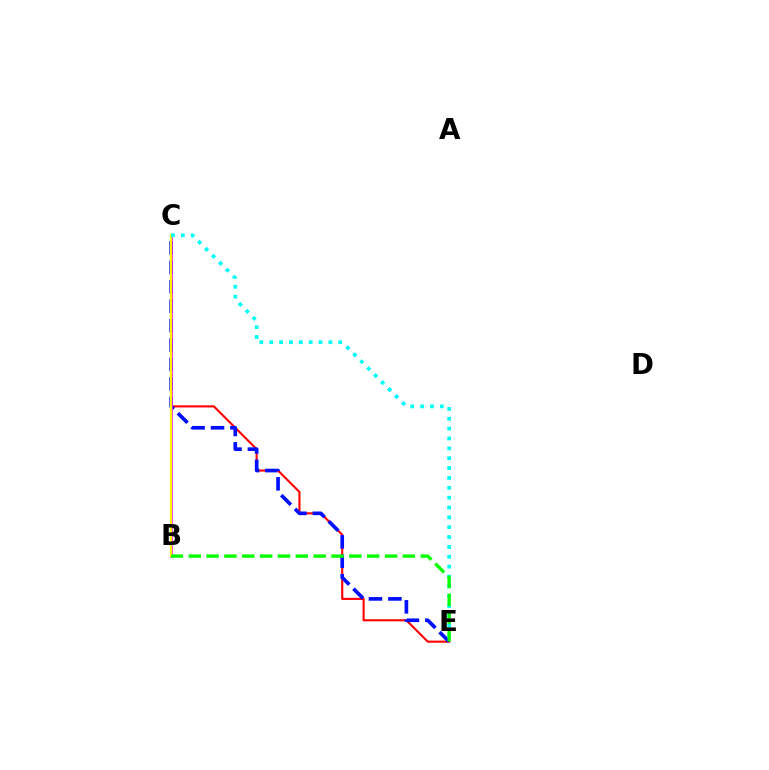{('C', 'E'): [{'color': '#ff0000', 'line_style': 'solid', 'thickness': 1.53}, {'color': '#0010ff', 'line_style': 'dashed', 'thickness': 2.64}, {'color': '#00fff6', 'line_style': 'dotted', 'thickness': 2.68}], ('B', 'C'): [{'color': '#ee00ff', 'line_style': 'solid', 'thickness': 1.87}, {'color': '#fcf500', 'line_style': 'solid', 'thickness': 1.62}], ('B', 'E'): [{'color': '#08ff00', 'line_style': 'dashed', 'thickness': 2.42}]}